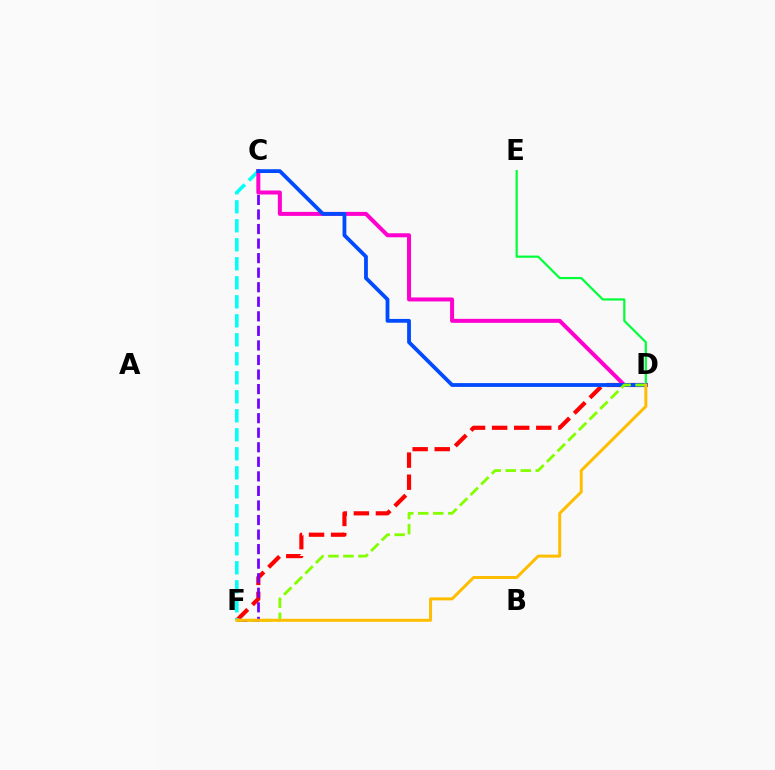{('D', 'E'): [{'color': '#00ff39', 'line_style': 'solid', 'thickness': 1.58}], ('D', 'F'): [{'color': '#ff0000', 'line_style': 'dashed', 'thickness': 3.0}, {'color': '#84ff00', 'line_style': 'dashed', 'thickness': 2.04}, {'color': '#ffbd00', 'line_style': 'solid', 'thickness': 2.15}], ('C', 'F'): [{'color': '#00fff6', 'line_style': 'dashed', 'thickness': 2.58}, {'color': '#7200ff', 'line_style': 'dashed', 'thickness': 1.98}], ('C', 'D'): [{'color': '#ff00cf', 'line_style': 'solid', 'thickness': 2.88}, {'color': '#004bff', 'line_style': 'solid', 'thickness': 2.73}]}